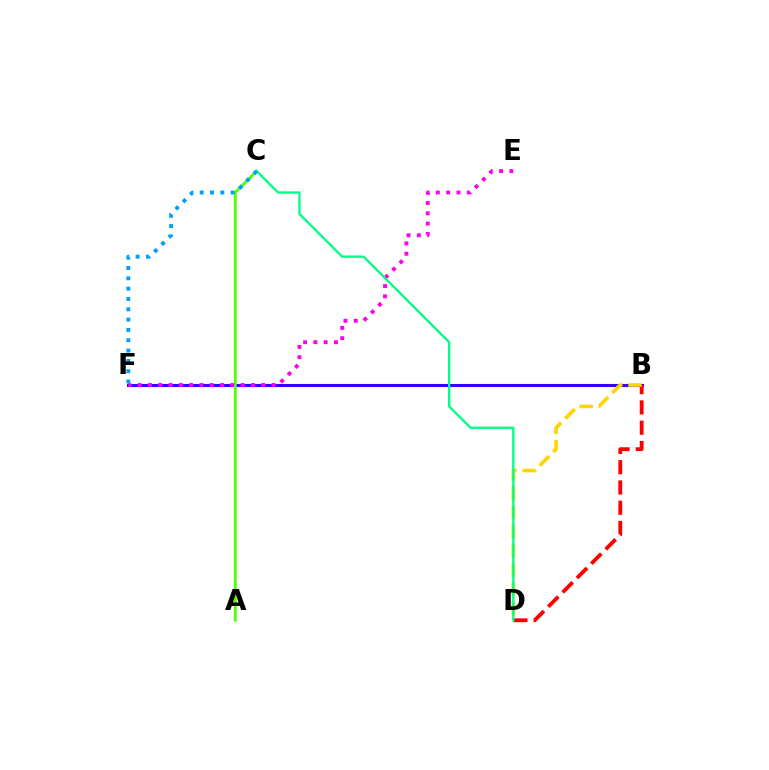{('B', 'F'): [{'color': '#3700ff', 'line_style': 'solid', 'thickness': 2.2}], ('A', 'C'): [{'color': '#4fff00', 'line_style': 'solid', 'thickness': 2.03}], ('B', 'D'): [{'color': '#ff0000', 'line_style': 'dashed', 'thickness': 2.76}, {'color': '#ffd500', 'line_style': 'dashed', 'thickness': 2.61}], ('E', 'F'): [{'color': '#ff00ed', 'line_style': 'dotted', 'thickness': 2.8}], ('C', 'D'): [{'color': '#00ff86', 'line_style': 'solid', 'thickness': 1.67}], ('C', 'F'): [{'color': '#009eff', 'line_style': 'dotted', 'thickness': 2.8}]}